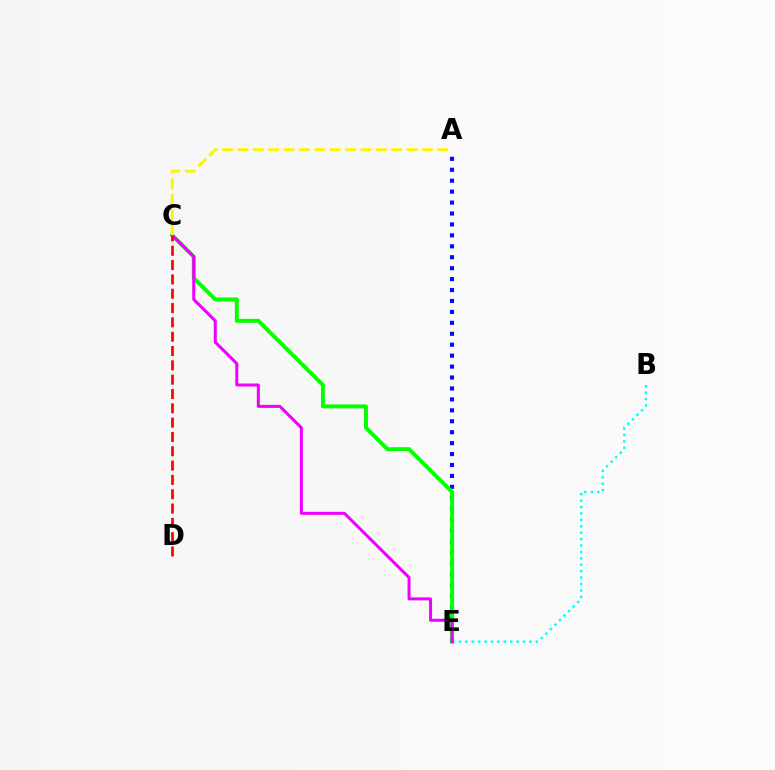{('B', 'E'): [{'color': '#00fff6', 'line_style': 'dotted', 'thickness': 1.74}], ('A', 'E'): [{'color': '#0010ff', 'line_style': 'dotted', 'thickness': 2.97}], ('C', 'E'): [{'color': '#08ff00', 'line_style': 'solid', 'thickness': 2.84}, {'color': '#ee00ff', 'line_style': 'solid', 'thickness': 2.17}], ('C', 'D'): [{'color': '#ff0000', 'line_style': 'dashed', 'thickness': 1.95}], ('A', 'C'): [{'color': '#fcf500', 'line_style': 'dashed', 'thickness': 2.09}]}